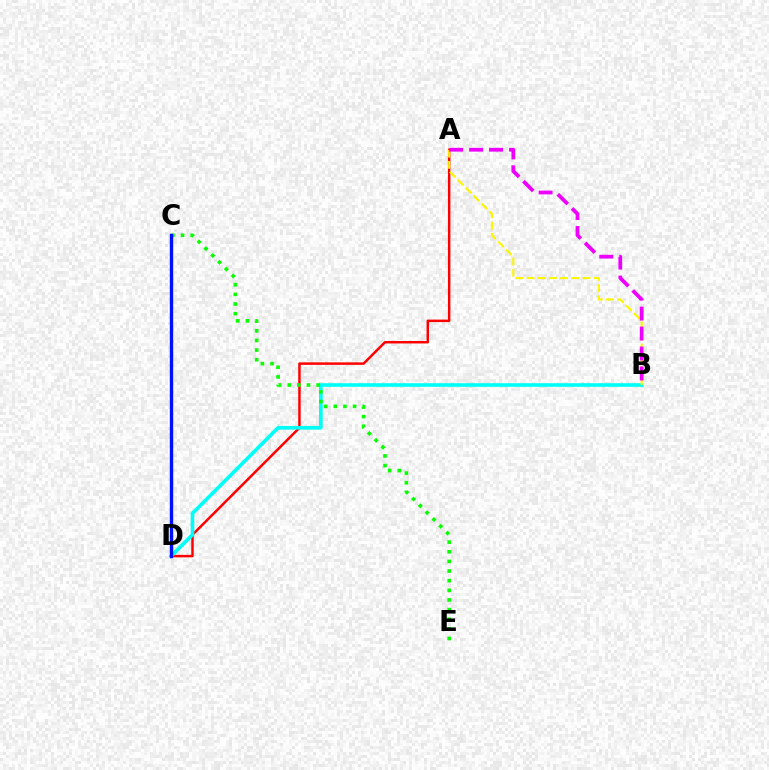{('A', 'D'): [{'color': '#ff0000', 'line_style': 'solid', 'thickness': 1.78}], ('B', 'D'): [{'color': '#00fff6', 'line_style': 'solid', 'thickness': 2.63}], ('C', 'E'): [{'color': '#08ff00', 'line_style': 'dotted', 'thickness': 2.62}], ('C', 'D'): [{'color': '#0010ff', 'line_style': 'solid', 'thickness': 2.43}], ('A', 'B'): [{'color': '#fcf500', 'line_style': 'dashed', 'thickness': 1.52}, {'color': '#ee00ff', 'line_style': 'dashed', 'thickness': 2.71}]}